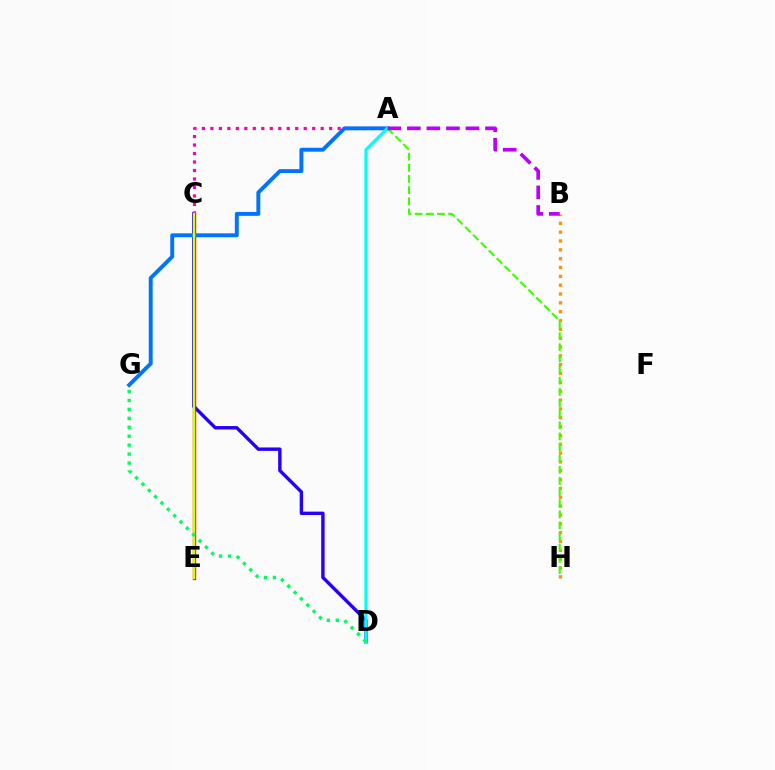{('C', 'E'): [{'color': '#ff0000', 'line_style': 'solid', 'thickness': 2.42}, {'color': '#d1ff00', 'line_style': 'solid', 'thickness': 1.78}], ('C', 'D'): [{'color': '#2500ff', 'line_style': 'solid', 'thickness': 2.45}], ('A', 'C'): [{'color': '#ff00ac', 'line_style': 'dotted', 'thickness': 2.3}], ('B', 'H'): [{'color': '#ff9400', 'line_style': 'dotted', 'thickness': 2.4}], ('A', 'G'): [{'color': '#0074ff', 'line_style': 'solid', 'thickness': 2.82}], ('A', 'H'): [{'color': '#3dff00', 'line_style': 'dashed', 'thickness': 1.51}], ('A', 'D'): [{'color': '#00fff6', 'line_style': 'solid', 'thickness': 2.31}], ('A', 'B'): [{'color': '#b900ff', 'line_style': 'dashed', 'thickness': 2.65}], ('D', 'G'): [{'color': '#00ff5c', 'line_style': 'dotted', 'thickness': 2.43}]}